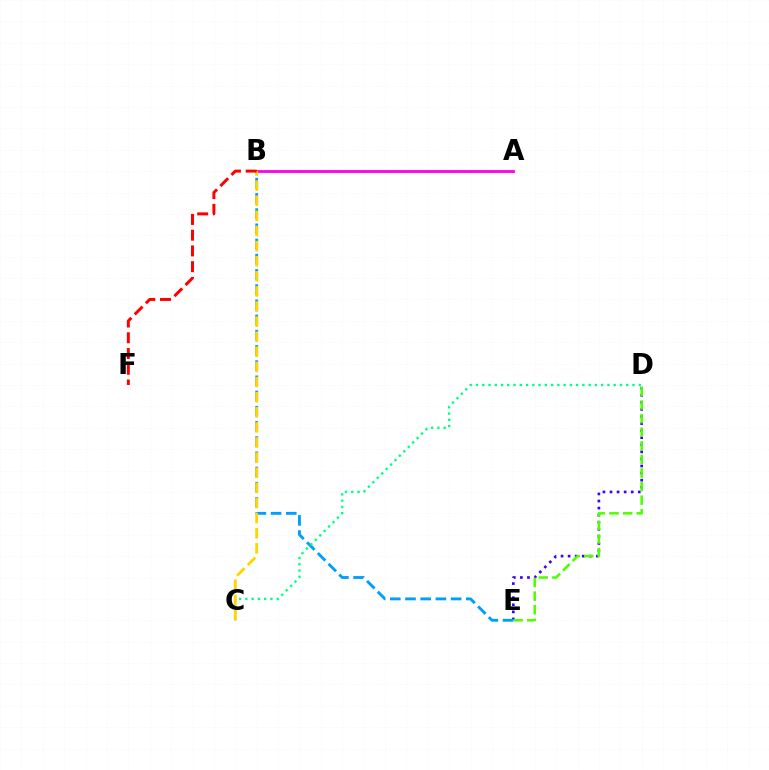{('D', 'E'): [{'color': '#3700ff', 'line_style': 'dotted', 'thickness': 1.92}, {'color': '#4fff00', 'line_style': 'dashed', 'thickness': 1.85}], ('B', 'E'): [{'color': '#009eff', 'line_style': 'dashed', 'thickness': 2.06}], ('A', 'B'): [{'color': '#ff00ed', 'line_style': 'solid', 'thickness': 2.03}], ('C', 'D'): [{'color': '#00ff86', 'line_style': 'dotted', 'thickness': 1.7}], ('B', 'C'): [{'color': '#ffd500', 'line_style': 'dashed', 'thickness': 2.05}], ('B', 'F'): [{'color': '#ff0000', 'line_style': 'dashed', 'thickness': 2.14}]}